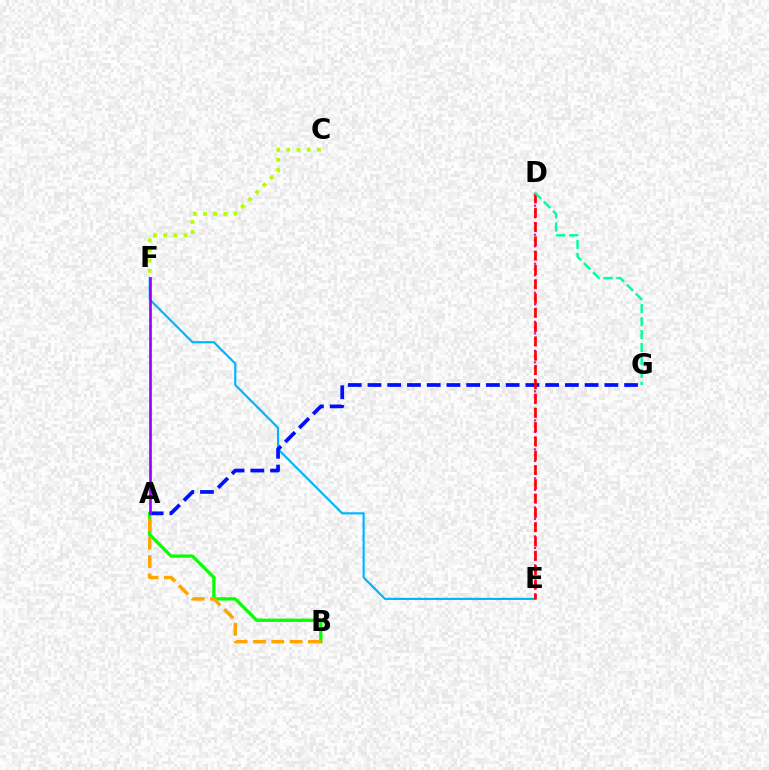{('A', 'B'): [{'color': '#08ff00', 'line_style': 'solid', 'thickness': 2.35}, {'color': '#ffa500', 'line_style': 'dashed', 'thickness': 2.49}], ('D', 'E'): [{'color': '#ff00bd', 'line_style': 'dotted', 'thickness': 1.58}, {'color': '#ff0000', 'line_style': 'dashed', 'thickness': 1.94}], ('E', 'F'): [{'color': '#00b5ff', 'line_style': 'solid', 'thickness': 1.56}], ('C', 'F'): [{'color': '#b3ff00', 'line_style': 'dotted', 'thickness': 2.77}], ('A', 'G'): [{'color': '#0010ff', 'line_style': 'dashed', 'thickness': 2.68}], ('A', 'F'): [{'color': '#9b00ff', 'line_style': 'solid', 'thickness': 1.93}], ('D', 'G'): [{'color': '#00ff9d', 'line_style': 'dashed', 'thickness': 1.76}]}